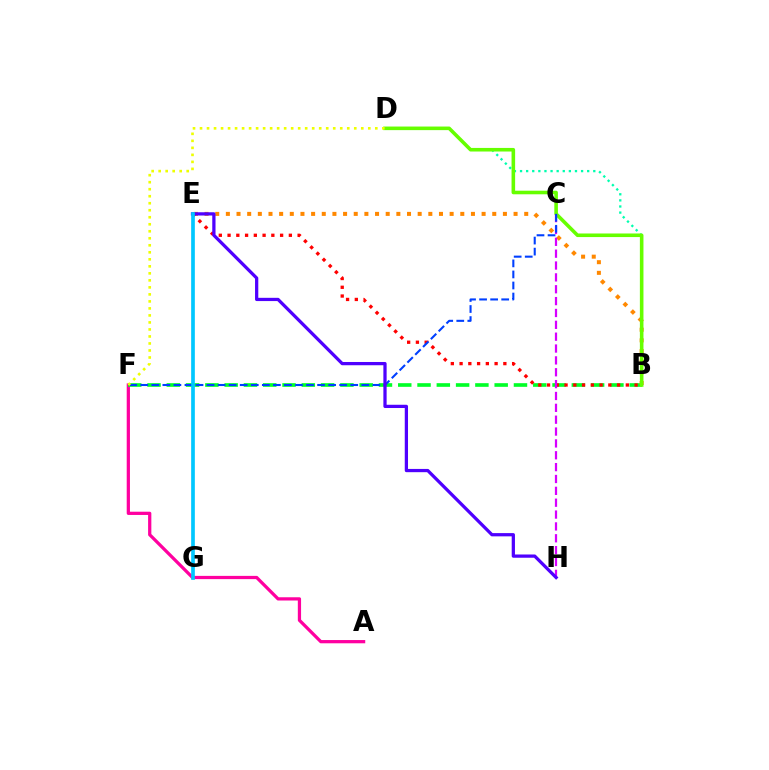{('A', 'F'): [{'color': '#ff00a0', 'line_style': 'solid', 'thickness': 2.34}], ('B', 'D'): [{'color': '#00ffaf', 'line_style': 'dotted', 'thickness': 1.66}, {'color': '#66ff00', 'line_style': 'solid', 'thickness': 2.58}], ('B', 'F'): [{'color': '#00ff27', 'line_style': 'dashed', 'thickness': 2.62}], ('B', 'E'): [{'color': '#ff8800', 'line_style': 'dotted', 'thickness': 2.9}, {'color': '#ff0000', 'line_style': 'dotted', 'thickness': 2.38}], ('C', 'H'): [{'color': '#d600ff', 'line_style': 'dashed', 'thickness': 1.61}], ('C', 'F'): [{'color': '#003fff', 'line_style': 'dashed', 'thickness': 1.5}], ('E', 'H'): [{'color': '#4f00ff', 'line_style': 'solid', 'thickness': 2.34}], ('E', 'G'): [{'color': '#00c7ff', 'line_style': 'solid', 'thickness': 2.65}], ('D', 'F'): [{'color': '#eeff00', 'line_style': 'dotted', 'thickness': 1.9}]}